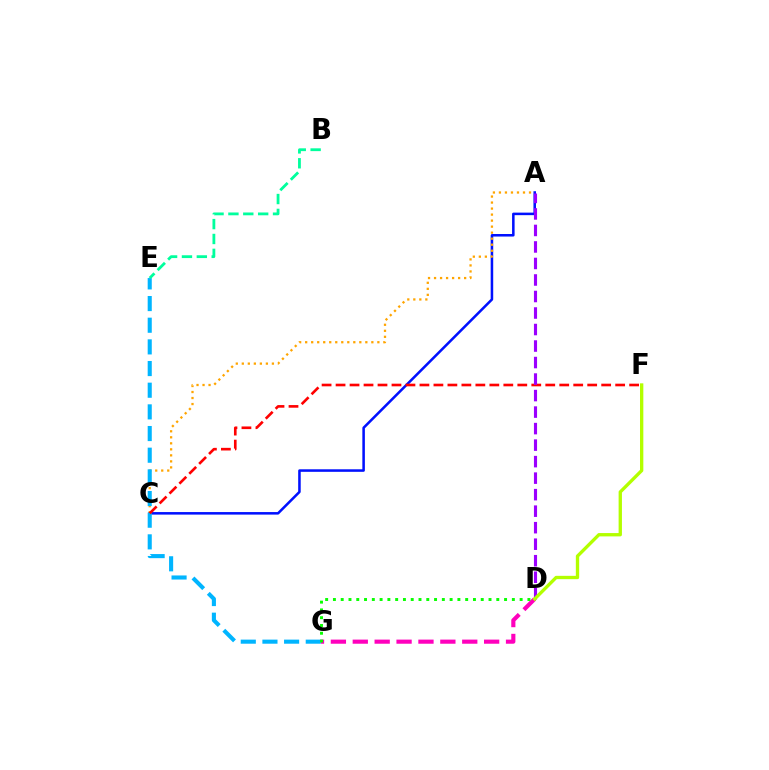{('D', 'G'): [{'color': '#ff00bd', 'line_style': 'dashed', 'thickness': 2.97}, {'color': '#08ff00', 'line_style': 'dotted', 'thickness': 2.11}], ('A', 'C'): [{'color': '#0010ff', 'line_style': 'solid', 'thickness': 1.83}, {'color': '#ffa500', 'line_style': 'dotted', 'thickness': 1.63}], ('E', 'G'): [{'color': '#00b5ff', 'line_style': 'dashed', 'thickness': 2.94}], ('B', 'E'): [{'color': '#00ff9d', 'line_style': 'dashed', 'thickness': 2.02}], ('C', 'F'): [{'color': '#ff0000', 'line_style': 'dashed', 'thickness': 1.9}], ('A', 'D'): [{'color': '#9b00ff', 'line_style': 'dashed', 'thickness': 2.24}], ('D', 'F'): [{'color': '#b3ff00', 'line_style': 'solid', 'thickness': 2.4}]}